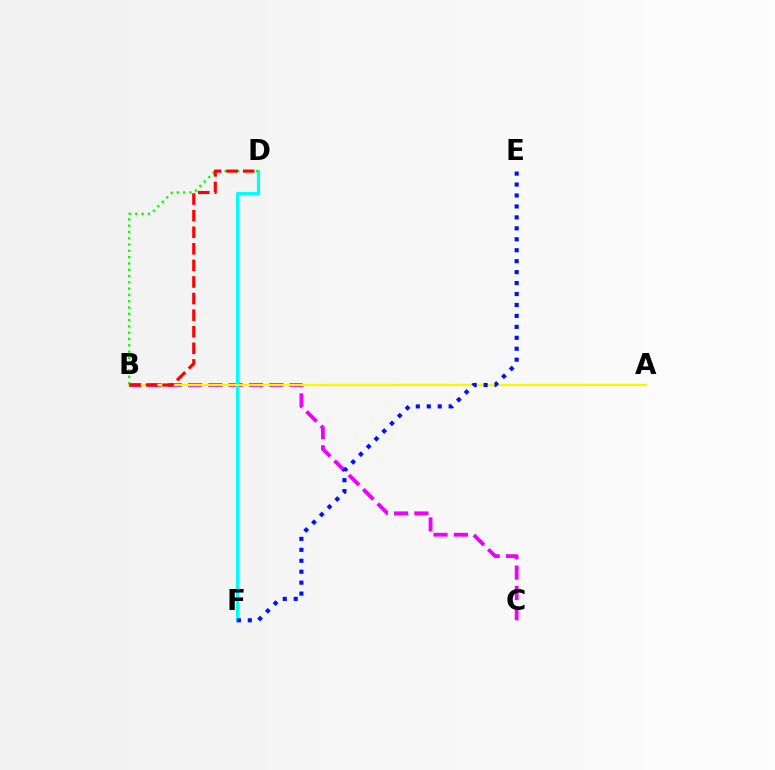{('B', 'C'): [{'color': '#ee00ff', 'line_style': 'dashed', 'thickness': 2.76}], ('D', 'F'): [{'color': '#00fff6', 'line_style': 'solid', 'thickness': 2.29}], ('A', 'B'): [{'color': '#fcf500', 'line_style': 'solid', 'thickness': 1.66}], ('B', 'D'): [{'color': '#08ff00', 'line_style': 'dotted', 'thickness': 1.71}, {'color': '#ff0000', 'line_style': 'dashed', 'thickness': 2.25}], ('E', 'F'): [{'color': '#0010ff', 'line_style': 'dotted', 'thickness': 2.97}]}